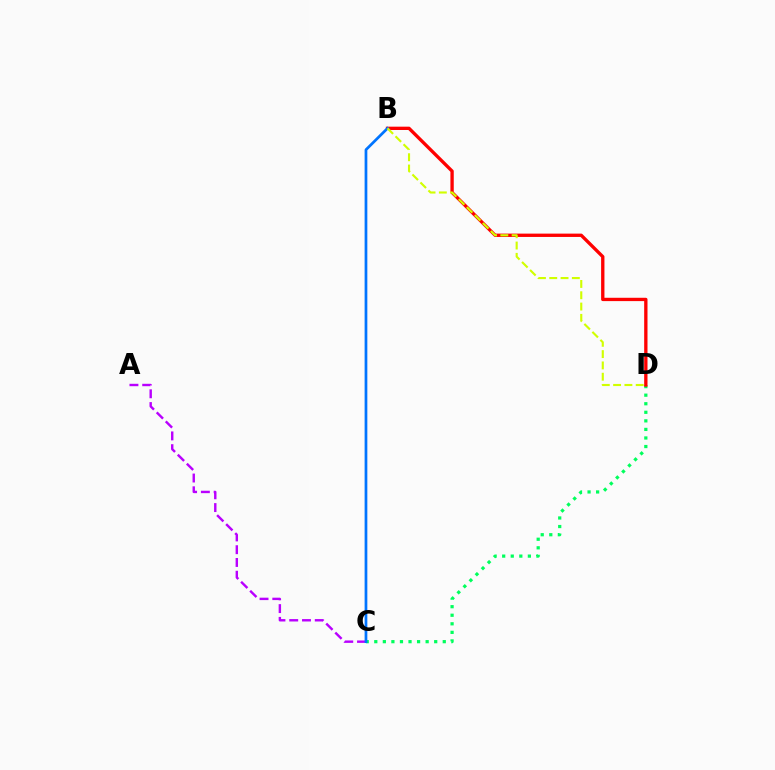{('A', 'C'): [{'color': '#b900ff', 'line_style': 'dashed', 'thickness': 1.73}], ('C', 'D'): [{'color': '#00ff5c', 'line_style': 'dotted', 'thickness': 2.33}], ('B', 'D'): [{'color': '#ff0000', 'line_style': 'solid', 'thickness': 2.39}, {'color': '#d1ff00', 'line_style': 'dashed', 'thickness': 1.54}], ('B', 'C'): [{'color': '#0074ff', 'line_style': 'solid', 'thickness': 1.96}]}